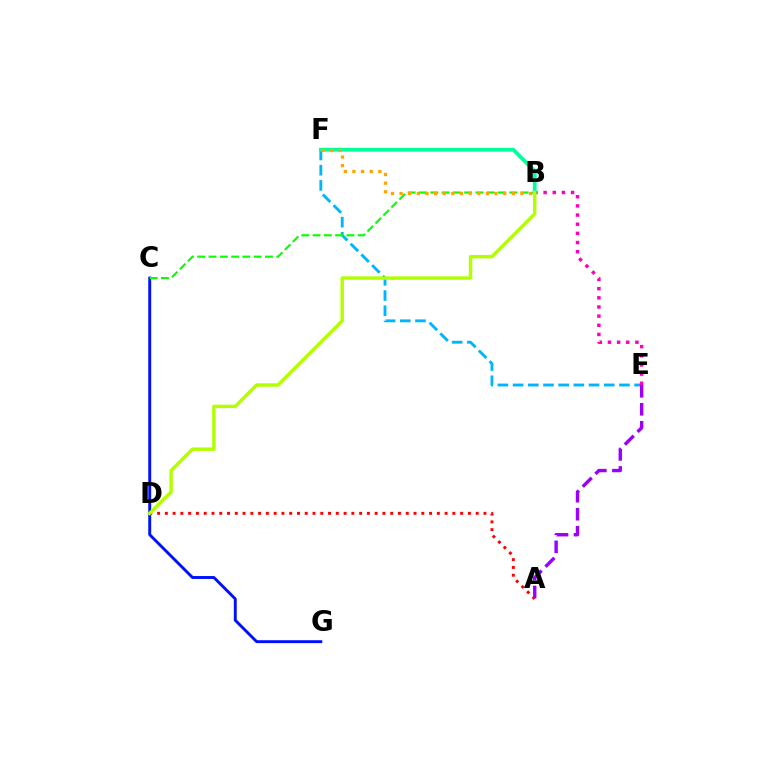{('A', 'D'): [{'color': '#ff0000', 'line_style': 'dotted', 'thickness': 2.11}], ('E', 'F'): [{'color': '#00b5ff', 'line_style': 'dashed', 'thickness': 2.06}], ('C', 'G'): [{'color': '#0010ff', 'line_style': 'solid', 'thickness': 2.1}], ('B', 'C'): [{'color': '#08ff00', 'line_style': 'dashed', 'thickness': 1.53}], ('B', 'E'): [{'color': '#ff00bd', 'line_style': 'dotted', 'thickness': 2.49}], ('B', 'F'): [{'color': '#00ff9d', 'line_style': 'solid', 'thickness': 2.72}, {'color': '#ffa500', 'line_style': 'dotted', 'thickness': 2.35}], ('B', 'D'): [{'color': '#b3ff00', 'line_style': 'solid', 'thickness': 2.48}], ('A', 'E'): [{'color': '#9b00ff', 'line_style': 'dashed', 'thickness': 2.45}]}